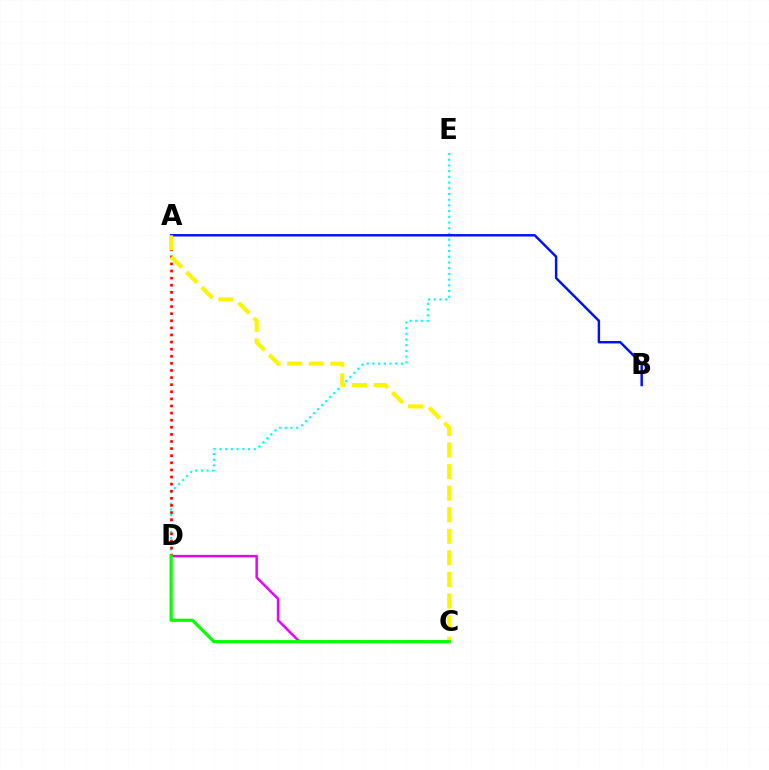{('C', 'D'): [{'color': '#ee00ff', 'line_style': 'solid', 'thickness': 1.81}, {'color': '#08ff00', 'line_style': 'solid', 'thickness': 2.3}], ('D', 'E'): [{'color': '#00fff6', 'line_style': 'dotted', 'thickness': 1.55}], ('A', 'D'): [{'color': '#ff0000', 'line_style': 'dotted', 'thickness': 1.93}], ('A', 'B'): [{'color': '#0010ff', 'line_style': 'solid', 'thickness': 1.76}], ('A', 'C'): [{'color': '#fcf500', 'line_style': 'dashed', 'thickness': 2.93}]}